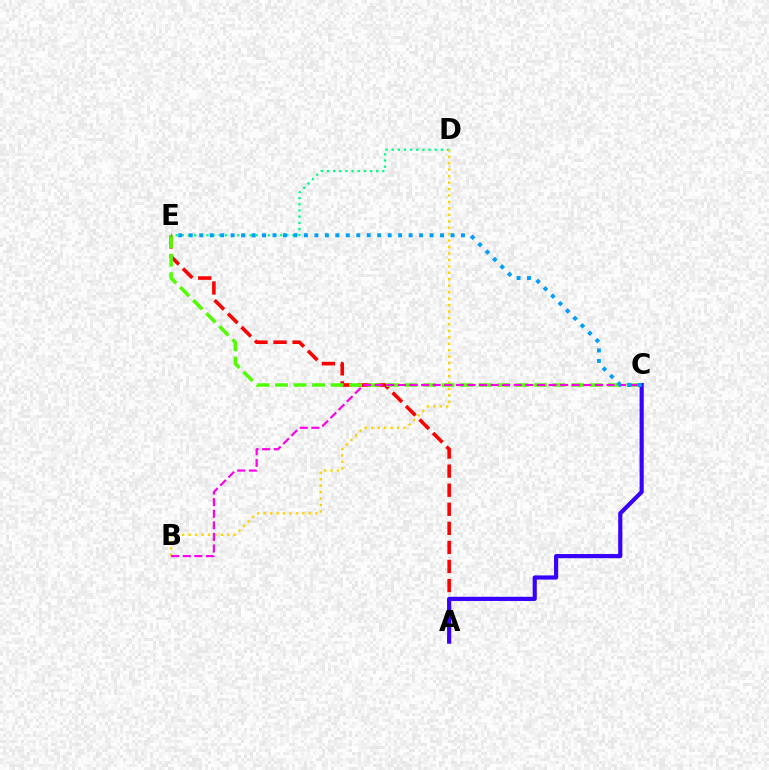{('A', 'E'): [{'color': '#ff0000', 'line_style': 'dashed', 'thickness': 2.59}], ('D', 'E'): [{'color': '#00ff86', 'line_style': 'dotted', 'thickness': 1.67}], ('B', 'D'): [{'color': '#ffd500', 'line_style': 'dotted', 'thickness': 1.75}], ('A', 'C'): [{'color': '#3700ff', 'line_style': 'solid', 'thickness': 2.99}], ('C', 'E'): [{'color': '#4fff00', 'line_style': 'dashed', 'thickness': 2.51}, {'color': '#009eff', 'line_style': 'dotted', 'thickness': 2.84}], ('B', 'C'): [{'color': '#ff00ed', 'line_style': 'dashed', 'thickness': 1.57}]}